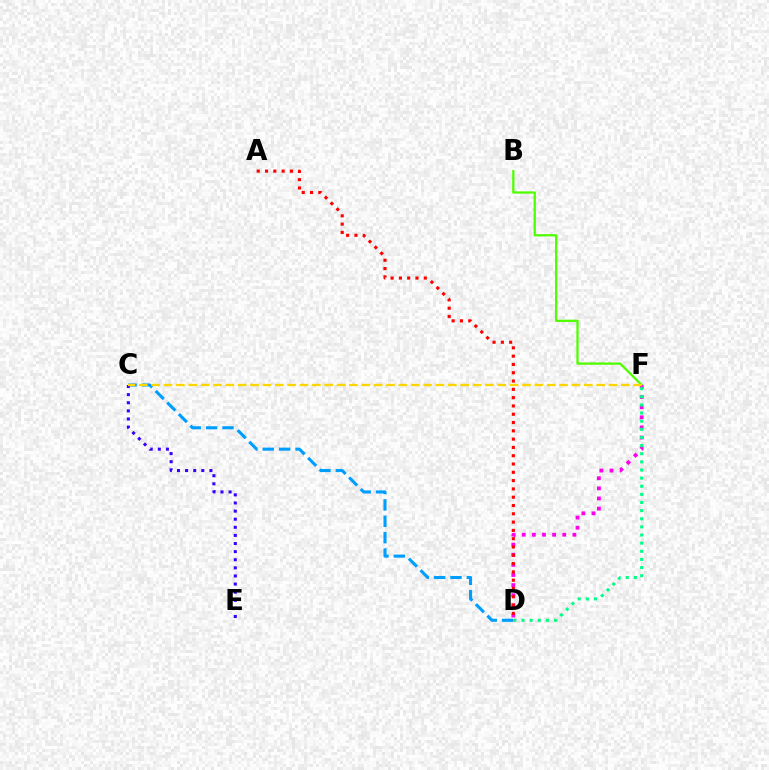{('C', 'D'): [{'color': '#009eff', 'line_style': 'dashed', 'thickness': 2.23}], ('B', 'F'): [{'color': '#4fff00', 'line_style': 'solid', 'thickness': 1.64}], ('D', 'F'): [{'color': '#ff00ed', 'line_style': 'dotted', 'thickness': 2.75}, {'color': '#00ff86', 'line_style': 'dotted', 'thickness': 2.21}], ('C', 'E'): [{'color': '#3700ff', 'line_style': 'dotted', 'thickness': 2.2}], ('C', 'F'): [{'color': '#ffd500', 'line_style': 'dashed', 'thickness': 1.68}], ('A', 'D'): [{'color': '#ff0000', 'line_style': 'dotted', 'thickness': 2.25}]}